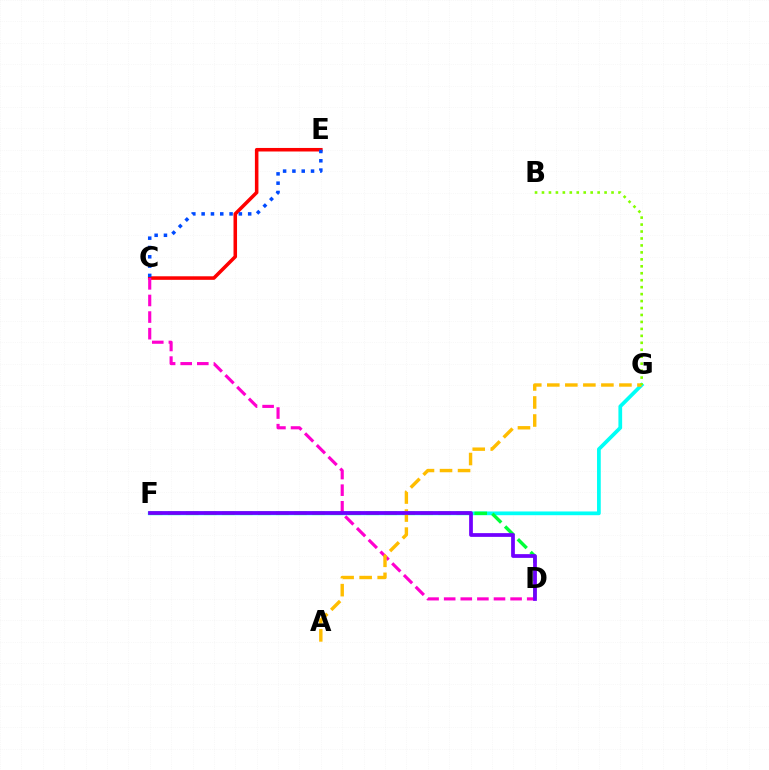{('F', 'G'): [{'color': '#00fff6', 'line_style': 'solid', 'thickness': 2.68}], ('D', 'F'): [{'color': '#00ff39', 'line_style': 'dashed', 'thickness': 2.45}, {'color': '#7200ff', 'line_style': 'solid', 'thickness': 2.69}], ('C', 'E'): [{'color': '#ff0000', 'line_style': 'solid', 'thickness': 2.55}, {'color': '#004bff', 'line_style': 'dotted', 'thickness': 2.53}], ('C', 'D'): [{'color': '#ff00cf', 'line_style': 'dashed', 'thickness': 2.26}], ('A', 'G'): [{'color': '#ffbd00', 'line_style': 'dashed', 'thickness': 2.45}], ('B', 'G'): [{'color': '#84ff00', 'line_style': 'dotted', 'thickness': 1.89}]}